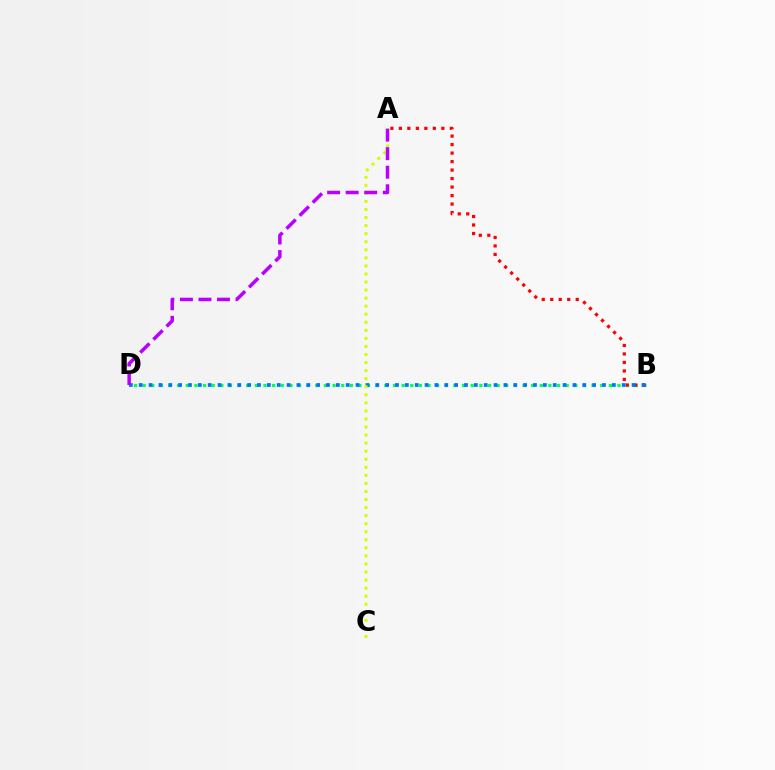{('B', 'D'): [{'color': '#00ff5c', 'line_style': 'dotted', 'thickness': 2.35}, {'color': '#0074ff', 'line_style': 'dotted', 'thickness': 2.68}], ('A', 'B'): [{'color': '#ff0000', 'line_style': 'dotted', 'thickness': 2.31}], ('A', 'C'): [{'color': '#d1ff00', 'line_style': 'dotted', 'thickness': 2.19}], ('A', 'D'): [{'color': '#b900ff', 'line_style': 'dashed', 'thickness': 2.52}]}